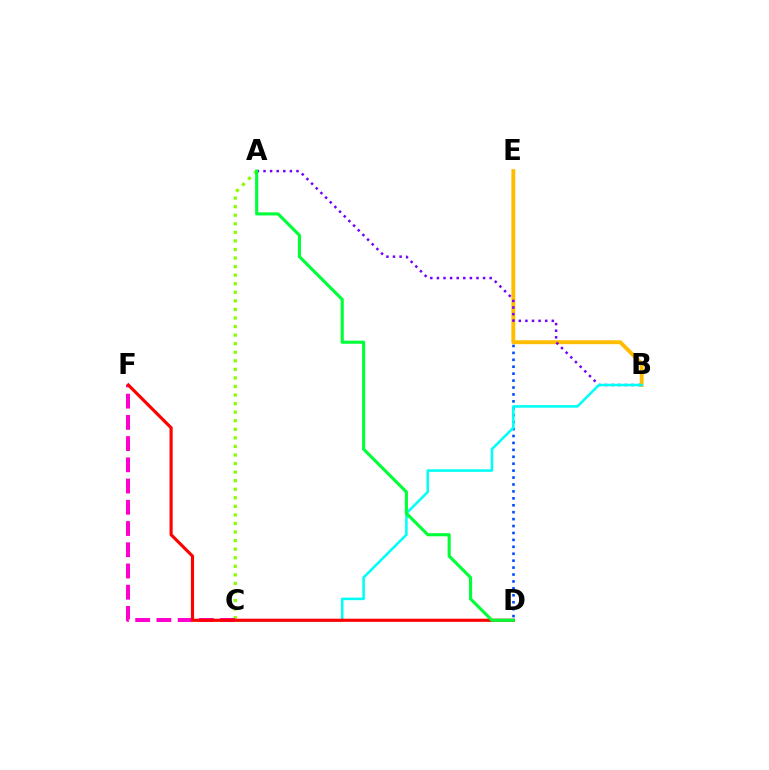{('D', 'E'): [{'color': '#004bff', 'line_style': 'dotted', 'thickness': 1.88}], ('B', 'E'): [{'color': '#ffbd00', 'line_style': 'solid', 'thickness': 2.81}], ('A', 'C'): [{'color': '#84ff00', 'line_style': 'dotted', 'thickness': 2.33}], ('C', 'F'): [{'color': '#ff00cf', 'line_style': 'dashed', 'thickness': 2.88}], ('A', 'B'): [{'color': '#7200ff', 'line_style': 'dotted', 'thickness': 1.79}], ('B', 'C'): [{'color': '#00fff6', 'line_style': 'solid', 'thickness': 1.84}], ('D', 'F'): [{'color': '#ff0000', 'line_style': 'solid', 'thickness': 2.27}], ('A', 'D'): [{'color': '#00ff39', 'line_style': 'solid', 'thickness': 2.24}]}